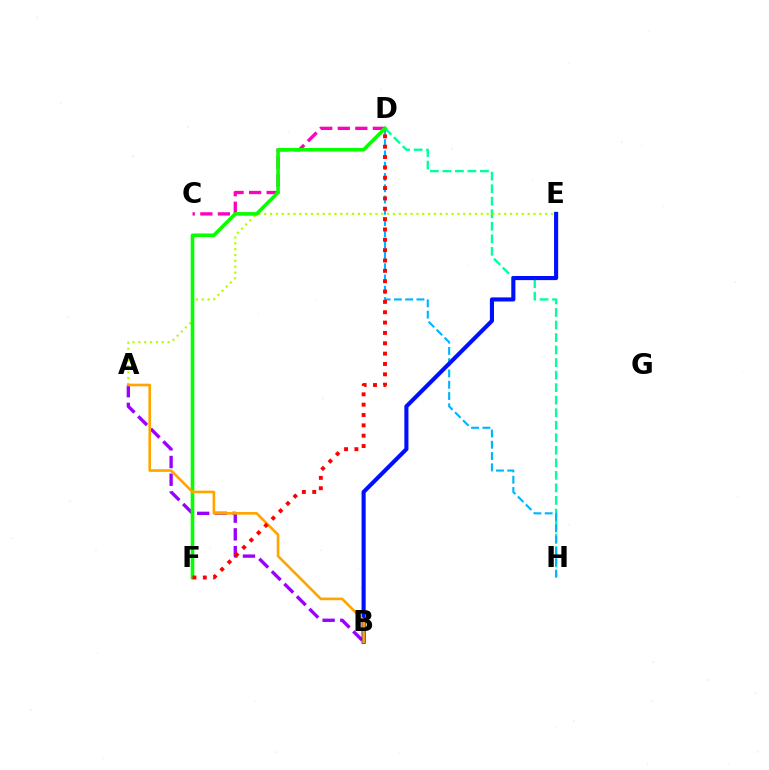{('D', 'H'): [{'color': '#00ff9d', 'line_style': 'dashed', 'thickness': 1.7}, {'color': '#00b5ff', 'line_style': 'dashed', 'thickness': 1.53}], ('A', 'B'): [{'color': '#9b00ff', 'line_style': 'dashed', 'thickness': 2.41}, {'color': '#ffa500', 'line_style': 'solid', 'thickness': 1.9}], ('C', 'D'): [{'color': '#ff00bd', 'line_style': 'dashed', 'thickness': 2.38}], ('B', 'E'): [{'color': '#0010ff', 'line_style': 'solid', 'thickness': 2.96}], ('A', 'E'): [{'color': '#b3ff00', 'line_style': 'dotted', 'thickness': 1.59}], ('D', 'F'): [{'color': '#08ff00', 'line_style': 'solid', 'thickness': 2.6}, {'color': '#ff0000', 'line_style': 'dotted', 'thickness': 2.81}]}